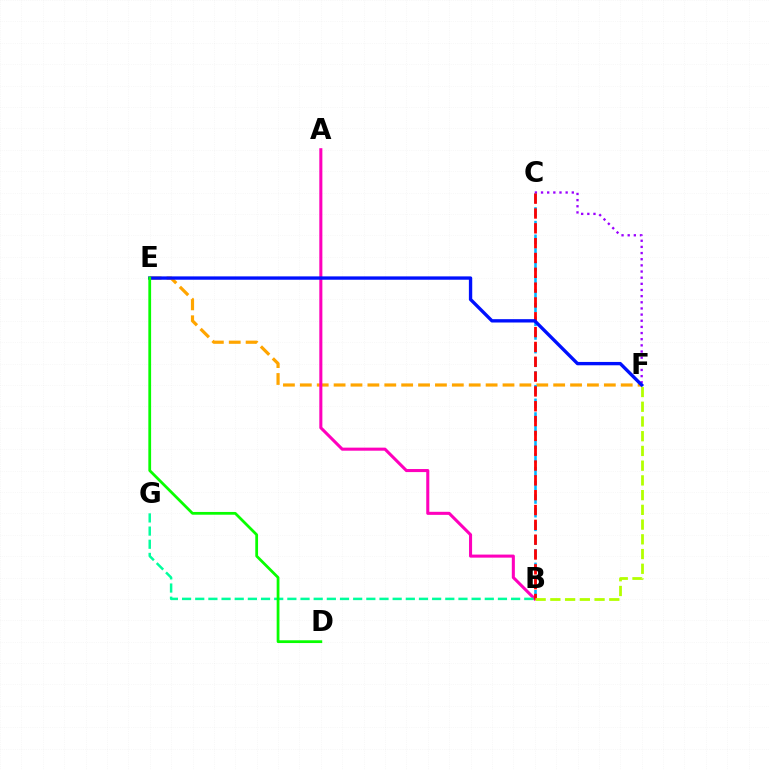{('E', 'F'): [{'color': '#ffa500', 'line_style': 'dashed', 'thickness': 2.29}, {'color': '#0010ff', 'line_style': 'solid', 'thickness': 2.41}], ('B', 'C'): [{'color': '#00b5ff', 'line_style': 'dashed', 'thickness': 1.86}, {'color': '#ff0000', 'line_style': 'dashed', 'thickness': 2.01}], ('A', 'B'): [{'color': '#ff00bd', 'line_style': 'solid', 'thickness': 2.2}], ('C', 'F'): [{'color': '#9b00ff', 'line_style': 'dotted', 'thickness': 1.67}], ('B', 'G'): [{'color': '#00ff9d', 'line_style': 'dashed', 'thickness': 1.79}], ('B', 'F'): [{'color': '#b3ff00', 'line_style': 'dashed', 'thickness': 2.0}], ('D', 'E'): [{'color': '#08ff00', 'line_style': 'solid', 'thickness': 1.99}]}